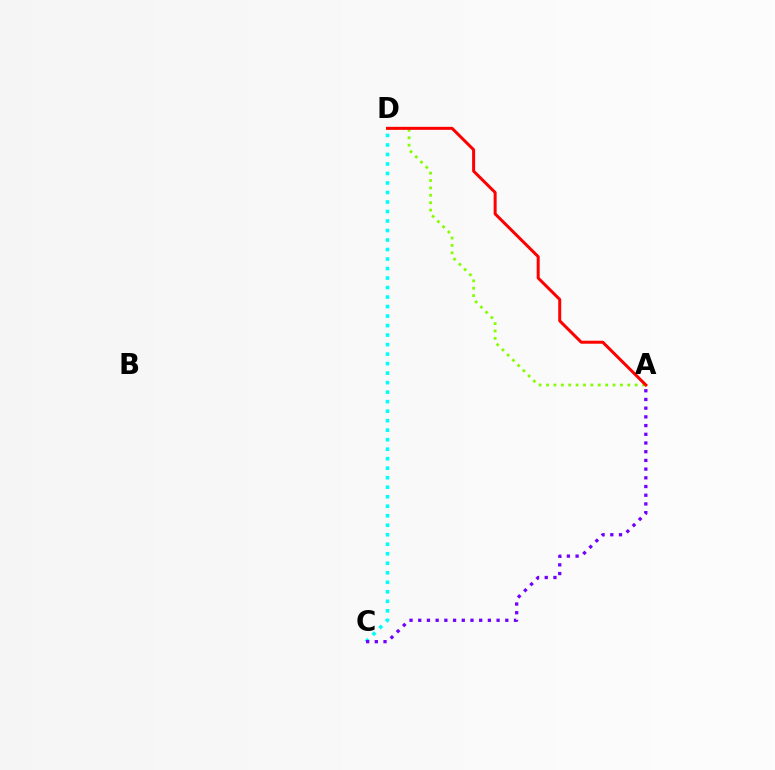{('C', 'D'): [{'color': '#00fff6', 'line_style': 'dotted', 'thickness': 2.58}], ('A', 'D'): [{'color': '#84ff00', 'line_style': 'dotted', 'thickness': 2.01}, {'color': '#ff0000', 'line_style': 'solid', 'thickness': 2.16}], ('A', 'C'): [{'color': '#7200ff', 'line_style': 'dotted', 'thickness': 2.37}]}